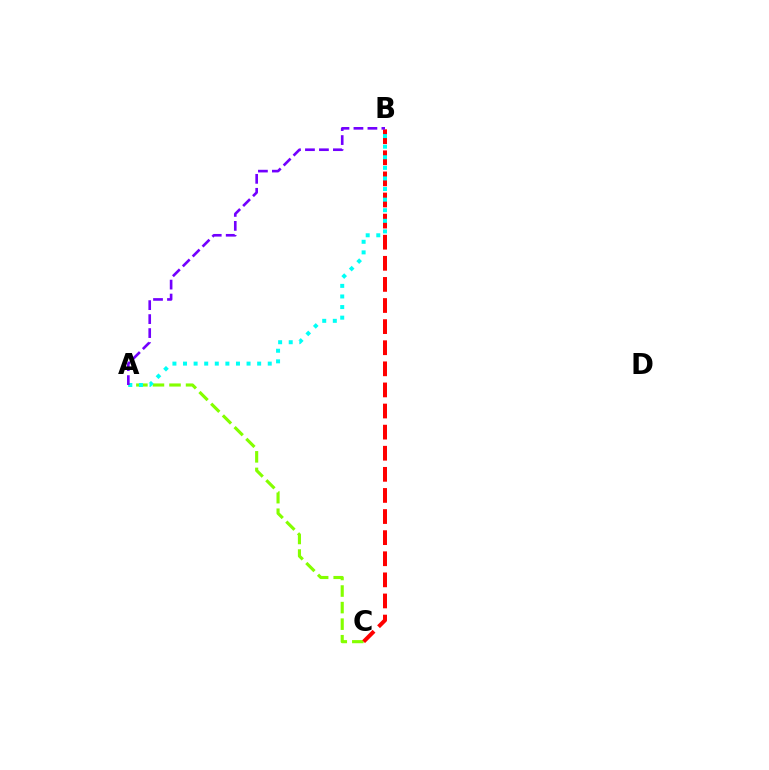{('A', 'C'): [{'color': '#84ff00', 'line_style': 'dashed', 'thickness': 2.25}], ('B', 'C'): [{'color': '#ff0000', 'line_style': 'dashed', 'thickness': 2.87}], ('A', 'B'): [{'color': '#00fff6', 'line_style': 'dotted', 'thickness': 2.88}, {'color': '#7200ff', 'line_style': 'dashed', 'thickness': 1.9}]}